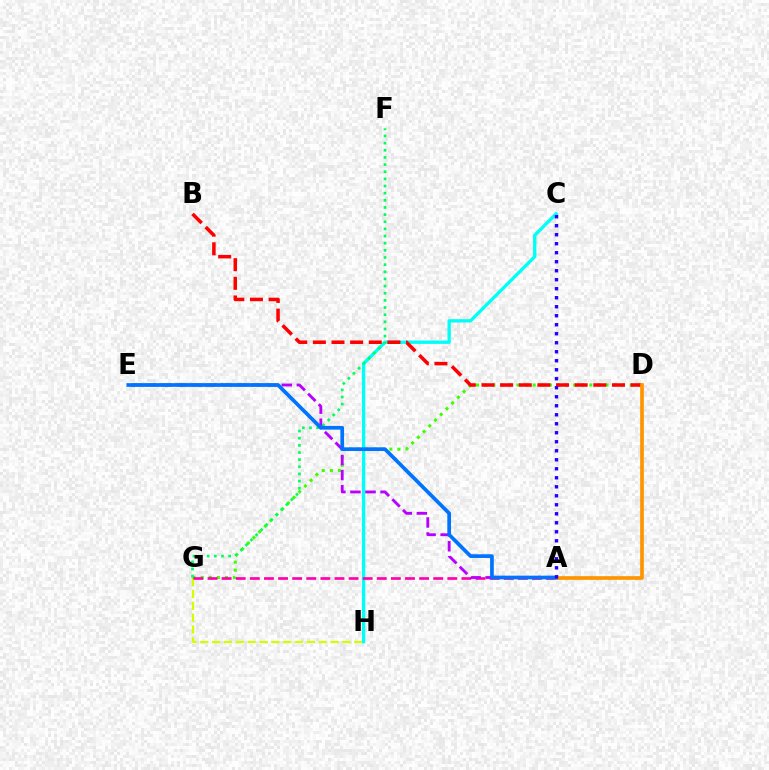{('G', 'H'): [{'color': '#d1ff00', 'line_style': 'dashed', 'thickness': 1.61}], ('C', 'H'): [{'color': '#00fff6', 'line_style': 'solid', 'thickness': 2.4}], ('D', 'G'): [{'color': '#3dff00', 'line_style': 'dotted', 'thickness': 2.2}], ('F', 'G'): [{'color': '#00ff5c', 'line_style': 'dotted', 'thickness': 1.94}], ('B', 'D'): [{'color': '#ff0000', 'line_style': 'dashed', 'thickness': 2.53}], ('A', 'G'): [{'color': '#ff00ac', 'line_style': 'dashed', 'thickness': 1.92}], ('A', 'E'): [{'color': '#b900ff', 'line_style': 'dashed', 'thickness': 2.04}, {'color': '#0074ff', 'line_style': 'solid', 'thickness': 2.67}], ('A', 'D'): [{'color': '#ff9400', 'line_style': 'solid', 'thickness': 2.66}], ('A', 'C'): [{'color': '#2500ff', 'line_style': 'dotted', 'thickness': 2.45}]}